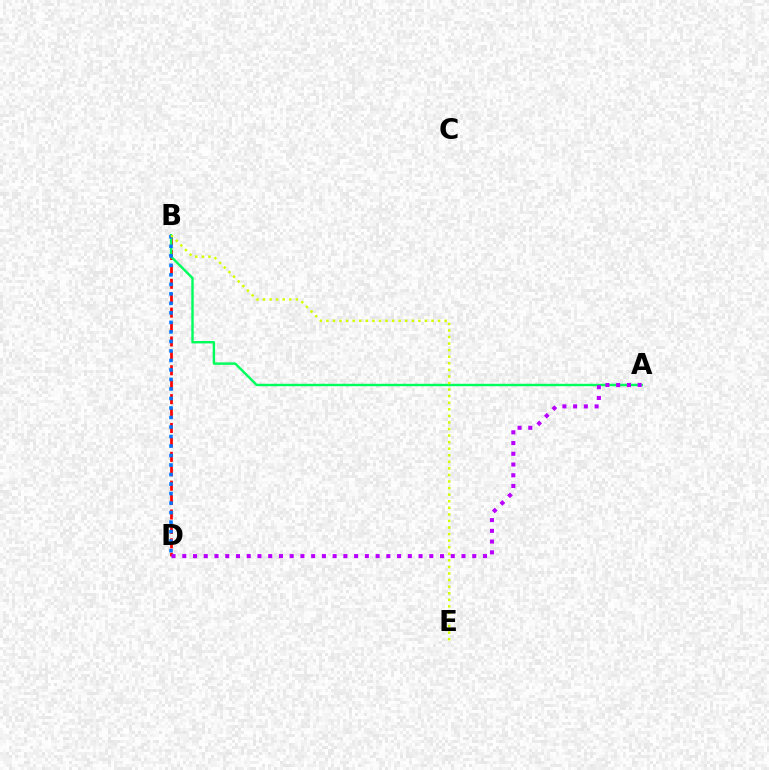{('B', 'D'): [{'color': '#ff0000', 'line_style': 'dashed', 'thickness': 1.96}, {'color': '#0074ff', 'line_style': 'dotted', 'thickness': 2.58}], ('A', 'B'): [{'color': '#00ff5c', 'line_style': 'solid', 'thickness': 1.74}], ('A', 'D'): [{'color': '#b900ff', 'line_style': 'dotted', 'thickness': 2.92}], ('B', 'E'): [{'color': '#d1ff00', 'line_style': 'dotted', 'thickness': 1.78}]}